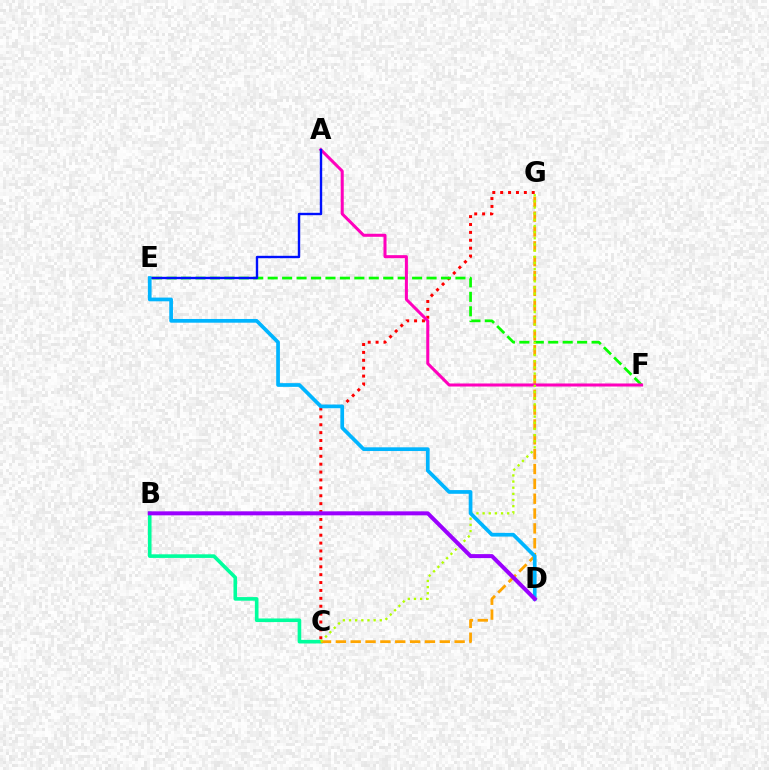{('C', 'G'): [{'color': '#ff0000', 'line_style': 'dotted', 'thickness': 2.14}, {'color': '#ffa500', 'line_style': 'dashed', 'thickness': 2.02}, {'color': '#b3ff00', 'line_style': 'dotted', 'thickness': 1.67}], ('E', 'F'): [{'color': '#08ff00', 'line_style': 'dashed', 'thickness': 1.96}], ('B', 'C'): [{'color': '#00ff9d', 'line_style': 'solid', 'thickness': 2.6}], ('A', 'F'): [{'color': '#ff00bd', 'line_style': 'solid', 'thickness': 2.18}], ('A', 'E'): [{'color': '#0010ff', 'line_style': 'solid', 'thickness': 1.72}], ('D', 'E'): [{'color': '#00b5ff', 'line_style': 'solid', 'thickness': 2.67}], ('B', 'D'): [{'color': '#9b00ff', 'line_style': 'solid', 'thickness': 2.88}]}